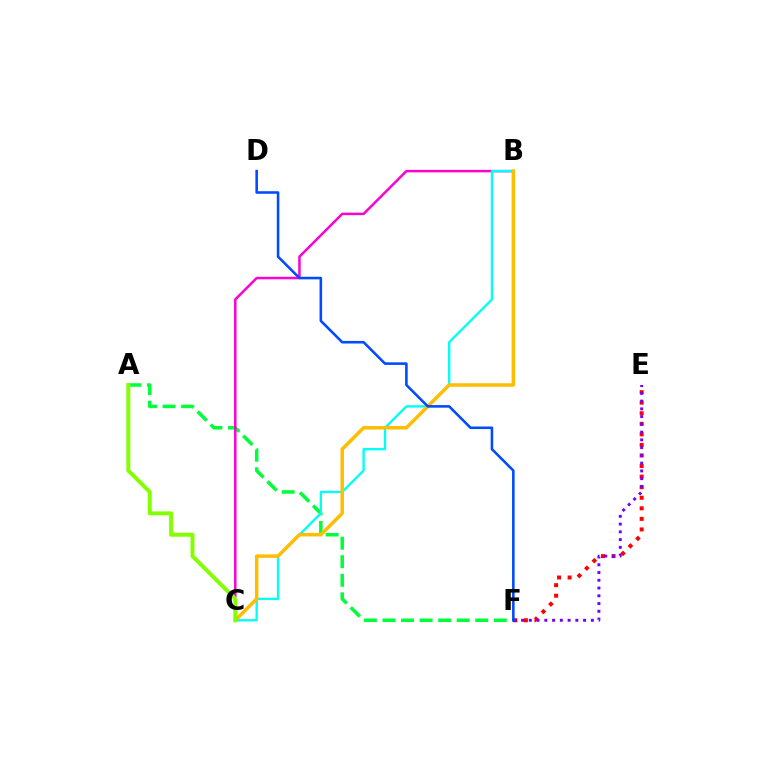{('A', 'F'): [{'color': '#00ff39', 'line_style': 'dashed', 'thickness': 2.52}], ('B', 'C'): [{'color': '#ff00cf', 'line_style': 'solid', 'thickness': 1.8}, {'color': '#00fff6', 'line_style': 'solid', 'thickness': 1.69}, {'color': '#ffbd00', 'line_style': 'solid', 'thickness': 2.51}], ('E', 'F'): [{'color': '#ff0000', 'line_style': 'dotted', 'thickness': 2.87}, {'color': '#7200ff', 'line_style': 'dotted', 'thickness': 2.11}], ('A', 'C'): [{'color': '#84ff00', 'line_style': 'solid', 'thickness': 2.85}], ('D', 'F'): [{'color': '#004bff', 'line_style': 'solid', 'thickness': 1.85}]}